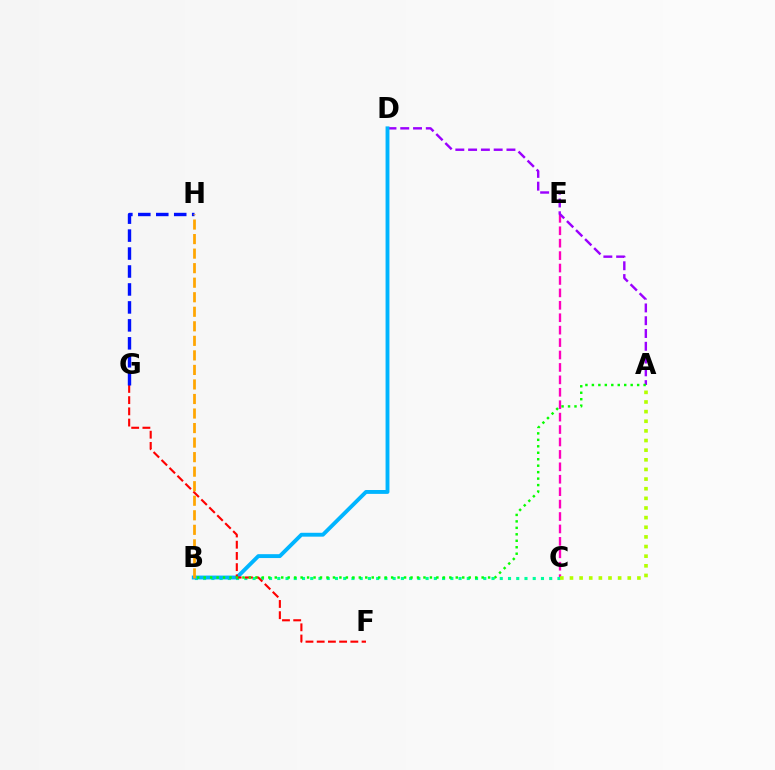{('C', 'E'): [{'color': '#ff00bd', 'line_style': 'dashed', 'thickness': 1.69}], ('A', 'D'): [{'color': '#9b00ff', 'line_style': 'dashed', 'thickness': 1.74}], ('B', 'C'): [{'color': '#00ff9d', 'line_style': 'dotted', 'thickness': 2.24}], ('B', 'D'): [{'color': '#00b5ff', 'line_style': 'solid', 'thickness': 2.79}], ('F', 'G'): [{'color': '#ff0000', 'line_style': 'dashed', 'thickness': 1.52}], ('A', 'C'): [{'color': '#b3ff00', 'line_style': 'dotted', 'thickness': 2.62}], ('G', 'H'): [{'color': '#0010ff', 'line_style': 'dashed', 'thickness': 2.44}], ('A', 'B'): [{'color': '#08ff00', 'line_style': 'dotted', 'thickness': 1.76}], ('B', 'H'): [{'color': '#ffa500', 'line_style': 'dashed', 'thickness': 1.97}]}